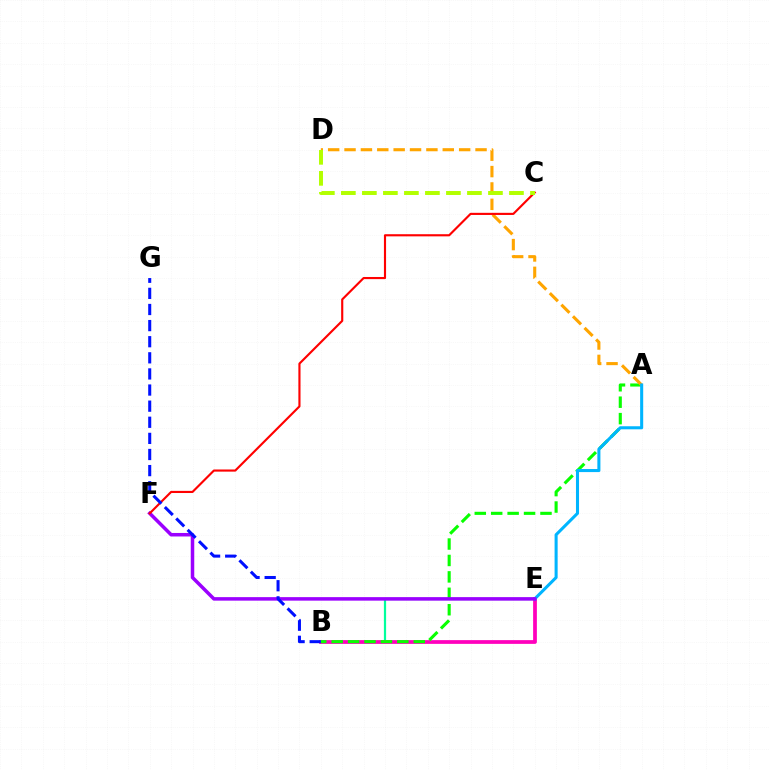{('B', 'E'): [{'color': '#00ff9d', 'line_style': 'solid', 'thickness': 1.6}, {'color': '#ff00bd', 'line_style': 'solid', 'thickness': 2.69}], ('A', 'B'): [{'color': '#08ff00', 'line_style': 'dashed', 'thickness': 2.23}], ('A', 'D'): [{'color': '#ffa500', 'line_style': 'dashed', 'thickness': 2.22}], ('A', 'E'): [{'color': '#00b5ff', 'line_style': 'solid', 'thickness': 2.2}], ('E', 'F'): [{'color': '#9b00ff', 'line_style': 'solid', 'thickness': 2.53}], ('C', 'F'): [{'color': '#ff0000', 'line_style': 'solid', 'thickness': 1.54}], ('C', 'D'): [{'color': '#b3ff00', 'line_style': 'dashed', 'thickness': 2.85}], ('B', 'G'): [{'color': '#0010ff', 'line_style': 'dashed', 'thickness': 2.19}]}